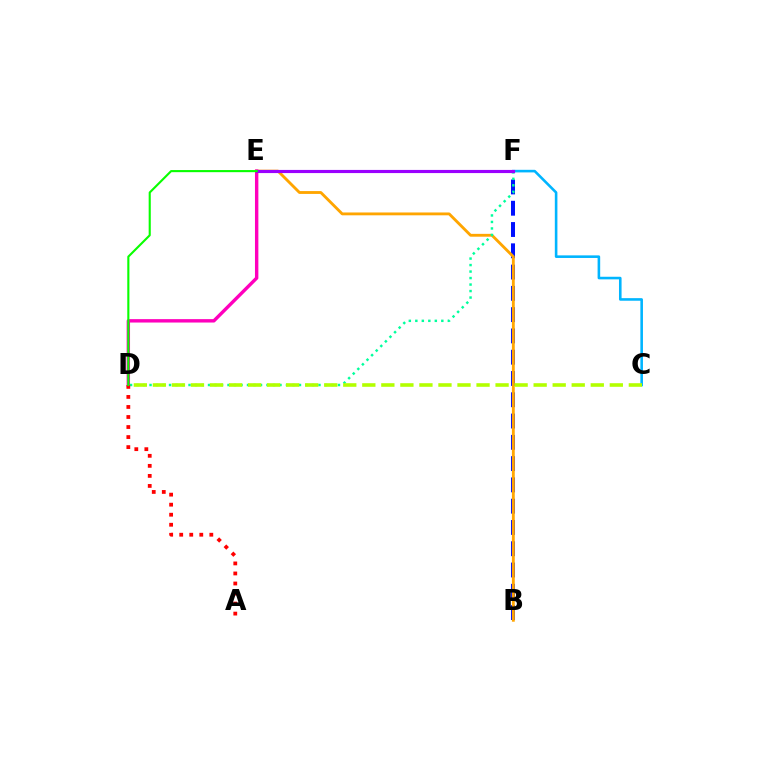{('B', 'F'): [{'color': '#0010ff', 'line_style': 'dashed', 'thickness': 2.89}], ('B', 'E'): [{'color': '#ffa500', 'line_style': 'solid', 'thickness': 2.05}], ('D', 'E'): [{'color': '#ff00bd', 'line_style': 'solid', 'thickness': 2.45}, {'color': '#08ff00', 'line_style': 'solid', 'thickness': 1.52}], ('C', 'F'): [{'color': '#00b5ff', 'line_style': 'solid', 'thickness': 1.86}], ('D', 'F'): [{'color': '#00ff9d', 'line_style': 'dotted', 'thickness': 1.77}], ('C', 'D'): [{'color': '#b3ff00', 'line_style': 'dashed', 'thickness': 2.59}], ('A', 'D'): [{'color': '#ff0000', 'line_style': 'dotted', 'thickness': 2.73}], ('E', 'F'): [{'color': '#9b00ff', 'line_style': 'solid', 'thickness': 2.26}]}